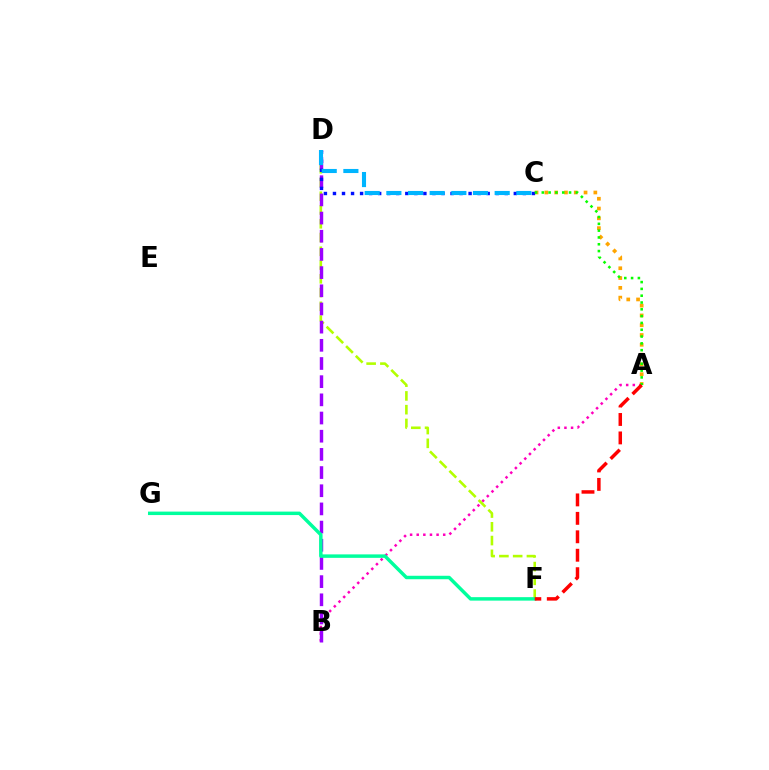{('A', 'B'): [{'color': '#ff00bd', 'line_style': 'dotted', 'thickness': 1.8}], ('D', 'F'): [{'color': '#b3ff00', 'line_style': 'dashed', 'thickness': 1.87}], ('A', 'C'): [{'color': '#ffa500', 'line_style': 'dotted', 'thickness': 2.66}, {'color': '#08ff00', 'line_style': 'dotted', 'thickness': 1.85}], ('B', 'D'): [{'color': '#9b00ff', 'line_style': 'dashed', 'thickness': 2.47}], ('C', 'D'): [{'color': '#0010ff', 'line_style': 'dotted', 'thickness': 2.46}, {'color': '#00b5ff', 'line_style': 'dashed', 'thickness': 2.94}], ('F', 'G'): [{'color': '#00ff9d', 'line_style': 'solid', 'thickness': 2.49}], ('A', 'F'): [{'color': '#ff0000', 'line_style': 'dashed', 'thickness': 2.51}]}